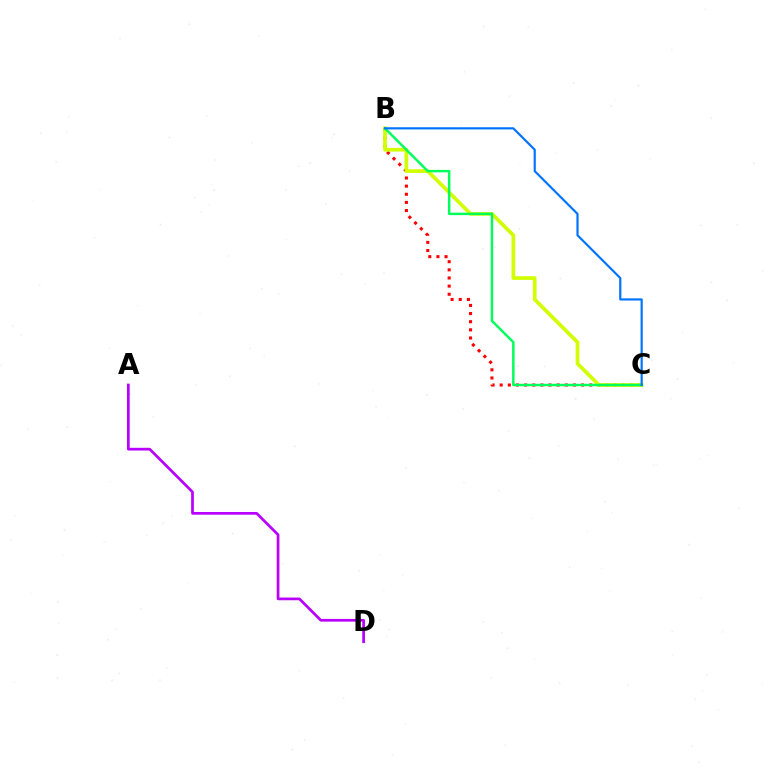{('B', 'C'): [{'color': '#ff0000', 'line_style': 'dotted', 'thickness': 2.21}, {'color': '#d1ff00', 'line_style': 'solid', 'thickness': 2.66}, {'color': '#00ff5c', 'line_style': 'solid', 'thickness': 1.77}, {'color': '#0074ff', 'line_style': 'solid', 'thickness': 1.57}], ('A', 'D'): [{'color': '#b900ff', 'line_style': 'solid', 'thickness': 1.96}]}